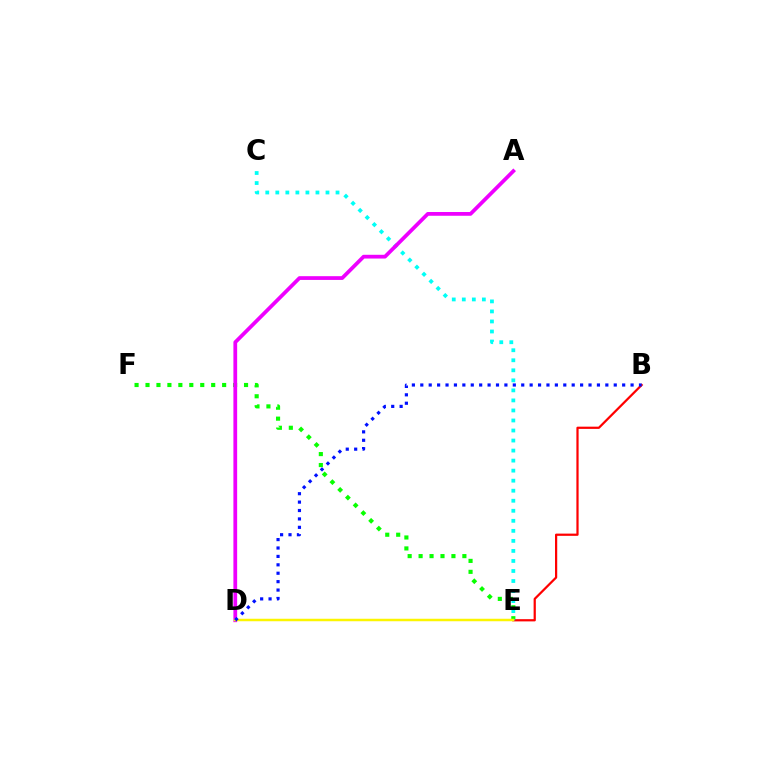{('E', 'F'): [{'color': '#08ff00', 'line_style': 'dotted', 'thickness': 2.97}], ('B', 'E'): [{'color': '#ff0000', 'line_style': 'solid', 'thickness': 1.6}], ('C', 'E'): [{'color': '#00fff6', 'line_style': 'dotted', 'thickness': 2.73}], ('A', 'D'): [{'color': '#ee00ff', 'line_style': 'solid', 'thickness': 2.7}], ('D', 'E'): [{'color': '#fcf500', 'line_style': 'solid', 'thickness': 1.8}], ('B', 'D'): [{'color': '#0010ff', 'line_style': 'dotted', 'thickness': 2.29}]}